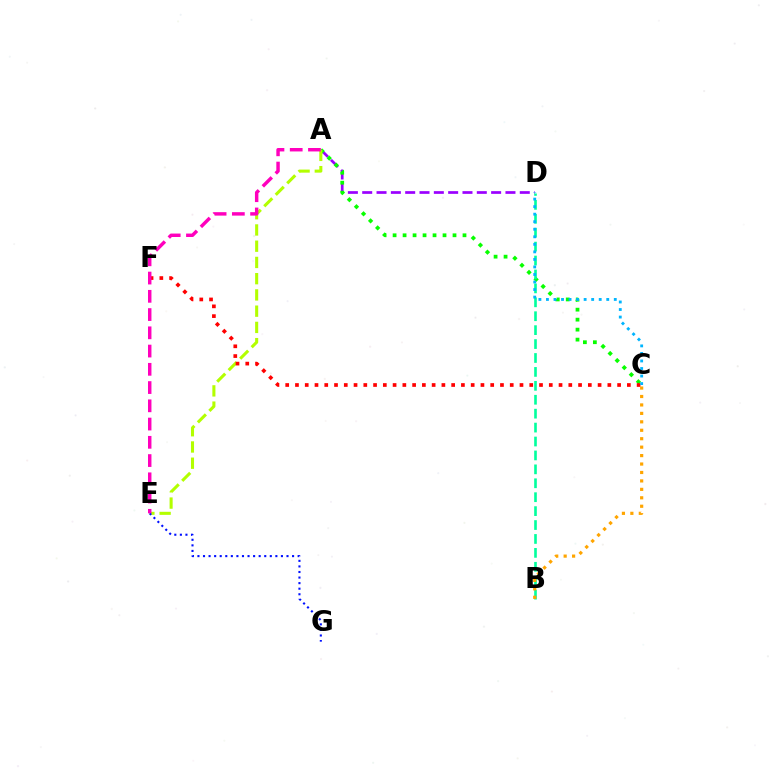{('A', 'D'): [{'color': '#9b00ff', 'line_style': 'dashed', 'thickness': 1.95}], ('A', 'C'): [{'color': '#08ff00', 'line_style': 'dotted', 'thickness': 2.71}], ('B', 'D'): [{'color': '#00ff9d', 'line_style': 'dashed', 'thickness': 1.89}], ('A', 'E'): [{'color': '#b3ff00', 'line_style': 'dashed', 'thickness': 2.21}, {'color': '#ff00bd', 'line_style': 'dashed', 'thickness': 2.48}], ('E', 'G'): [{'color': '#0010ff', 'line_style': 'dotted', 'thickness': 1.51}], ('C', 'F'): [{'color': '#ff0000', 'line_style': 'dotted', 'thickness': 2.65}], ('C', 'D'): [{'color': '#00b5ff', 'line_style': 'dotted', 'thickness': 2.05}], ('B', 'C'): [{'color': '#ffa500', 'line_style': 'dotted', 'thickness': 2.29}]}